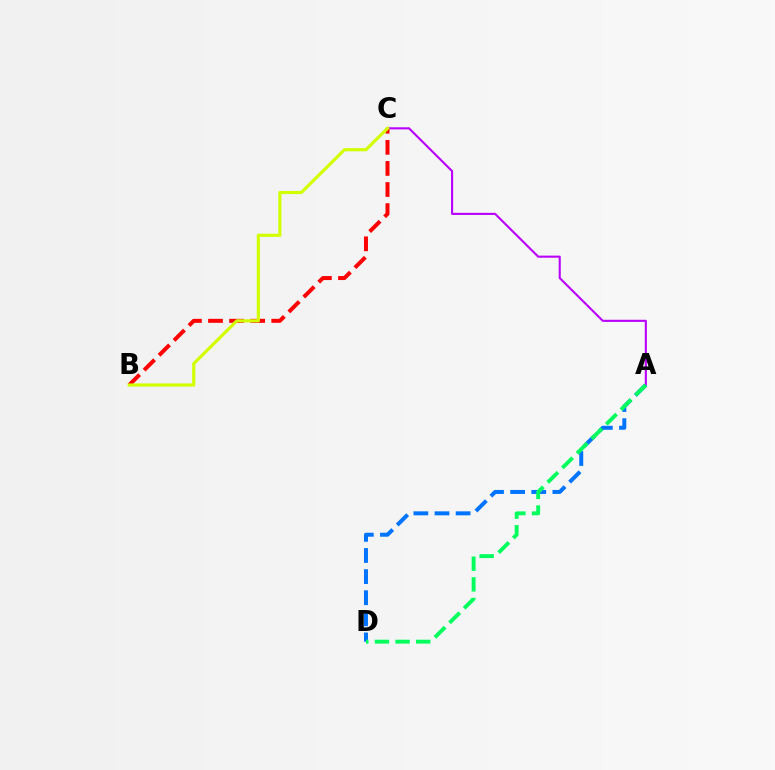{('A', 'C'): [{'color': '#b900ff', 'line_style': 'solid', 'thickness': 1.51}], ('B', 'C'): [{'color': '#ff0000', 'line_style': 'dashed', 'thickness': 2.86}, {'color': '#d1ff00', 'line_style': 'solid', 'thickness': 2.27}], ('A', 'D'): [{'color': '#0074ff', 'line_style': 'dashed', 'thickness': 2.87}, {'color': '#00ff5c', 'line_style': 'dashed', 'thickness': 2.8}]}